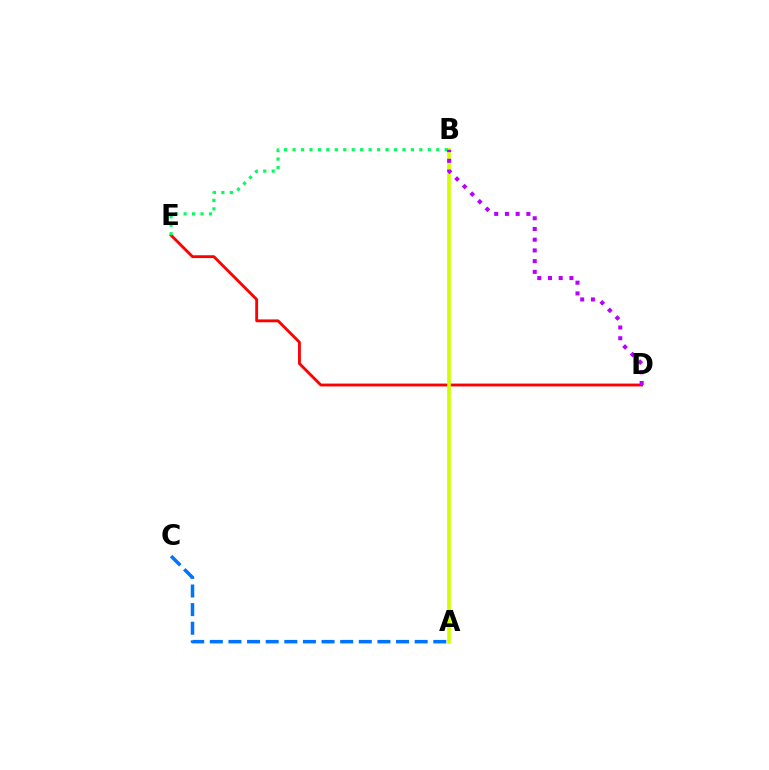{('A', 'C'): [{'color': '#0074ff', 'line_style': 'dashed', 'thickness': 2.53}], ('D', 'E'): [{'color': '#ff0000', 'line_style': 'solid', 'thickness': 2.05}], ('A', 'B'): [{'color': '#d1ff00', 'line_style': 'solid', 'thickness': 2.64}], ('B', 'E'): [{'color': '#00ff5c', 'line_style': 'dotted', 'thickness': 2.3}], ('B', 'D'): [{'color': '#b900ff', 'line_style': 'dotted', 'thickness': 2.91}]}